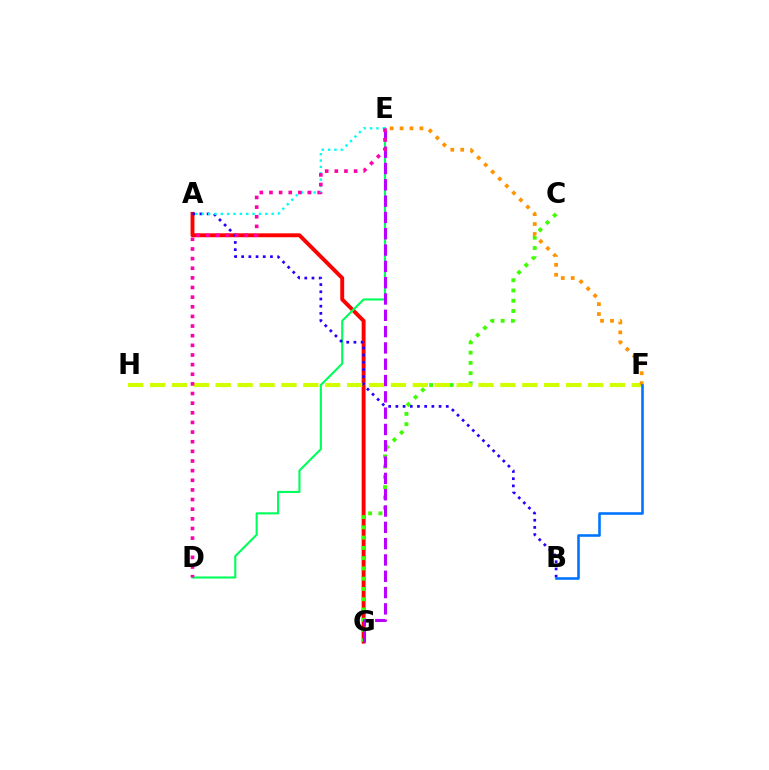{('A', 'G'): [{'color': '#ff0000', 'line_style': 'solid', 'thickness': 2.81}], ('D', 'E'): [{'color': '#00ff5c', 'line_style': 'solid', 'thickness': 1.53}, {'color': '#ff00ac', 'line_style': 'dotted', 'thickness': 2.62}], ('A', 'B'): [{'color': '#2500ff', 'line_style': 'dotted', 'thickness': 1.96}], ('A', 'E'): [{'color': '#00fff6', 'line_style': 'dotted', 'thickness': 1.73}], ('C', 'G'): [{'color': '#3dff00', 'line_style': 'dotted', 'thickness': 2.79}], ('F', 'H'): [{'color': '#d1ff00', 'line_style': 'dashed', 'thickness': 2.97}], ('E', 'F'): [{'color': '#ff9400', 'line_style': 'dotted', 'thickness': 2.7}], ('E', 'G'): [{'color': '#b900ff', 'line_style': 'dashed', 'thickness': 2.22}], ('B', 'F'): [{'color': '#0074ff', 'line_style': 'solid', 'thickness': 1.86}]}